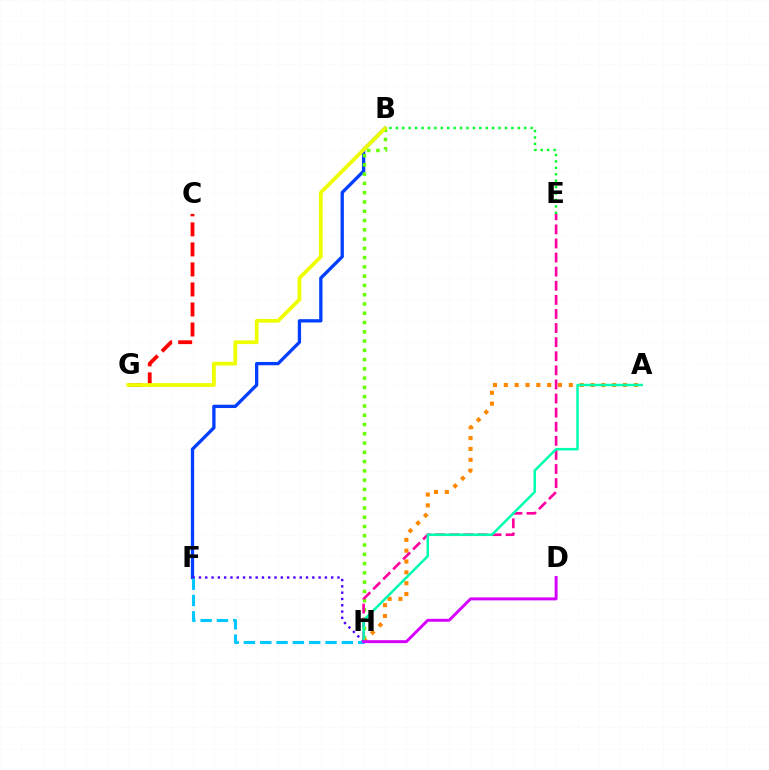{('B', 'F'): [{'color': '#003fff', 'line_style': 'solid', 'thickness': 2.38}], ('B', 'H'): [{'color': '#66ff00', 'line_style': 'dotted', 'thickness': 2.52}], ('C', 'G'): [{'color': '#ff0000', 'line_style': 'dashed', 'thickness': 2.72}], ('B', 'G'): [{'color': '#eeff00', 'line_style': 'solid', 'thickness': 2.7}], ('B', 'E'): [{'color': '#00ff27', 'line_style': 'dotted', 'thickness': 1.74}], ('F', 'H'): [{'color': '#4f00ff', 'line_style': 'dotted', 'thickness': 1.71}, {'color': '#00c7ff', 'line_style': 'dashed', 'thickness': 2.22}], ('E', 'H'): [{'color': '#ff00a0', 'line_style': 'dashed', 'thickness': 1.91}], ('A', 'H'): [{'color': '#ff8800', 'line_style': 'dotted', 'thickness': 2.94}, {'color': '#00ffaf', 'line_style': 'solid', 'thickness': 1.8}], ('D', 'H'): [{'color': '#d600ff', 'line_style': 'solid', 'thickness': 2.12}]}